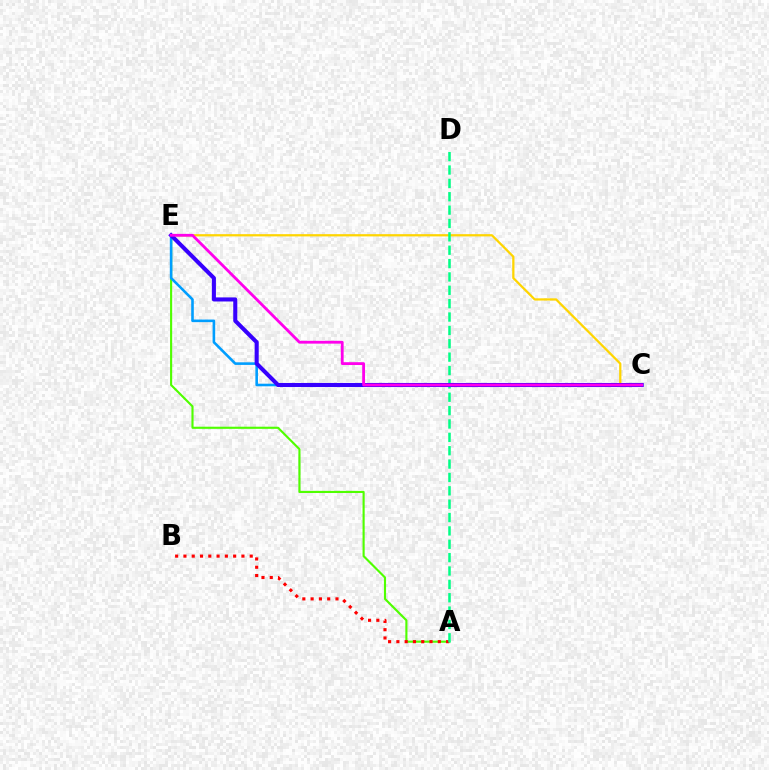{('C', 'E'): [{'color': '#ffd500', 'line_style': 'solid', 'thickness': 1.62}, {'color': '#009eff', 'line_style': 'solid', 'thickness': 1.87}, {'color': '#3700ff', 'line_style': 'solid', 'thickness': 2.93}, {'color': '#ff00ed', 'line_style': 'solid', 'thickness': 2.03}], ('A', 'E'): [{'color': '#4fff00', 'line_style': 'solid', 'thickness': 1.53}], ('A', 'B'): [{'color': '#ff0000', 'line_style': 'dotted', 'thickness': 2.25}], ('A', 'D'): [{'color': '#00ff86', 'line_style': 'dashed', 'thickness': 1.82}]}